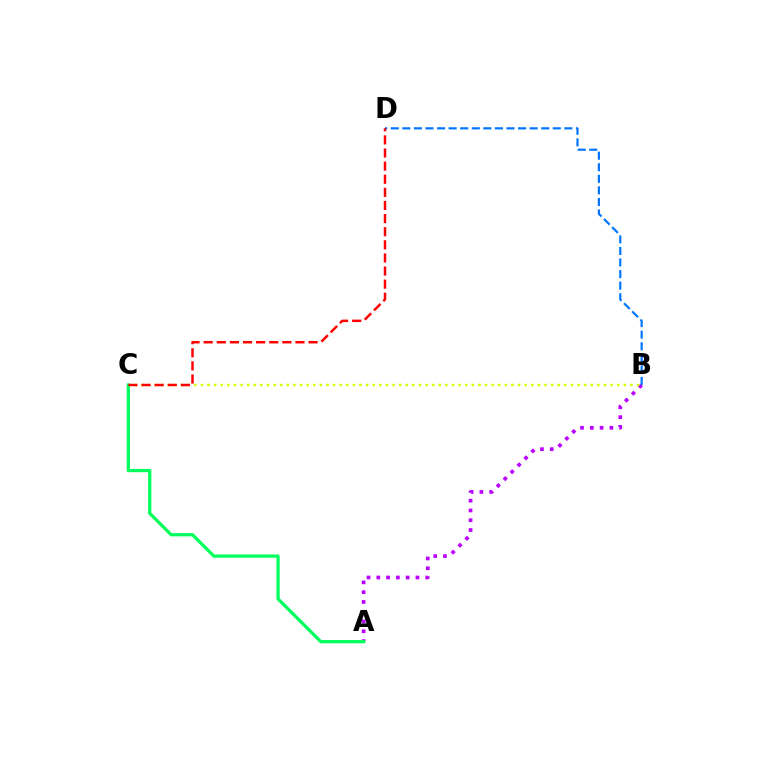{('A', 'B'): [{'color': '#b900ff', 'line_style': 'dotted', 'thickness': 2.66}], ('B', 'D'): [{'color': '#0074ff', 'line_style': 'dashed', 'thickness': 1.57}], ('B', 'C'): [{'color': '#d1ff00', 'line_style': 'dotted', 'thickness': 1.8}], ('A', 'C'): [{'color': '#00ff5c', 'line_style': 'solid', 'thickness': 2.34}], ('C', 'D'): [{'color': '#ff0000', 'line_style': 'dashed', 'thickness': 1.78}]}